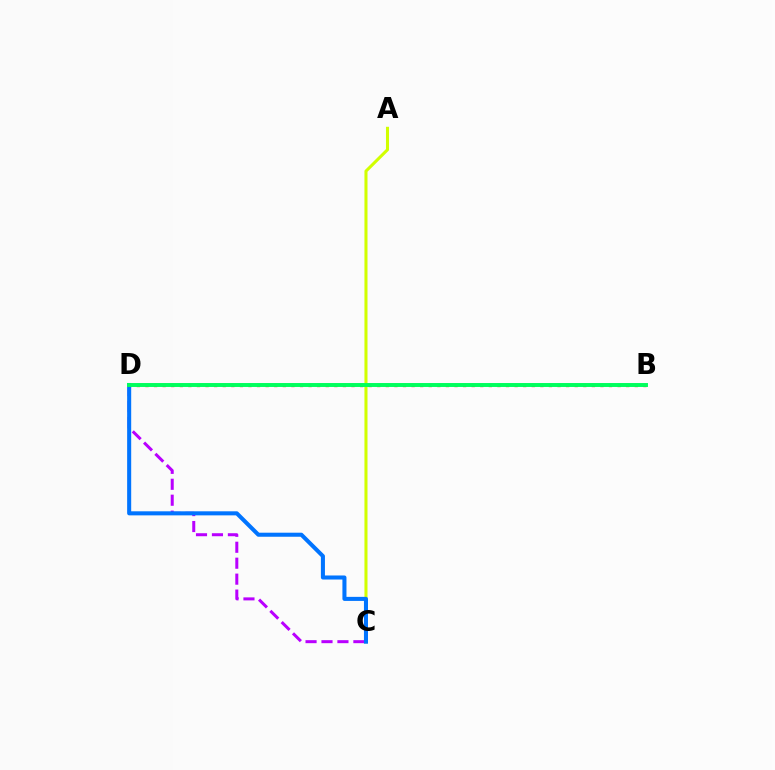{('A', 'C'): [{'color': '#d1ff00', 'line_style': 'solid', 'thickness': 2.2}], ('C', 'D'): [{'color': '#b900ff', 'line_style': 'dashed', 'thickness': 2.17}, {'color': '#0074ff', 'line_style': 'solid', 'thickness': 2.92}], ('B', 'D'): [{'color': '#ff0000', 'line_style': 'dotted', 'thickness': 2.33}, {'color': '#00ff5c', 'line_style': 'solid', 'thickness': 2.83}]}